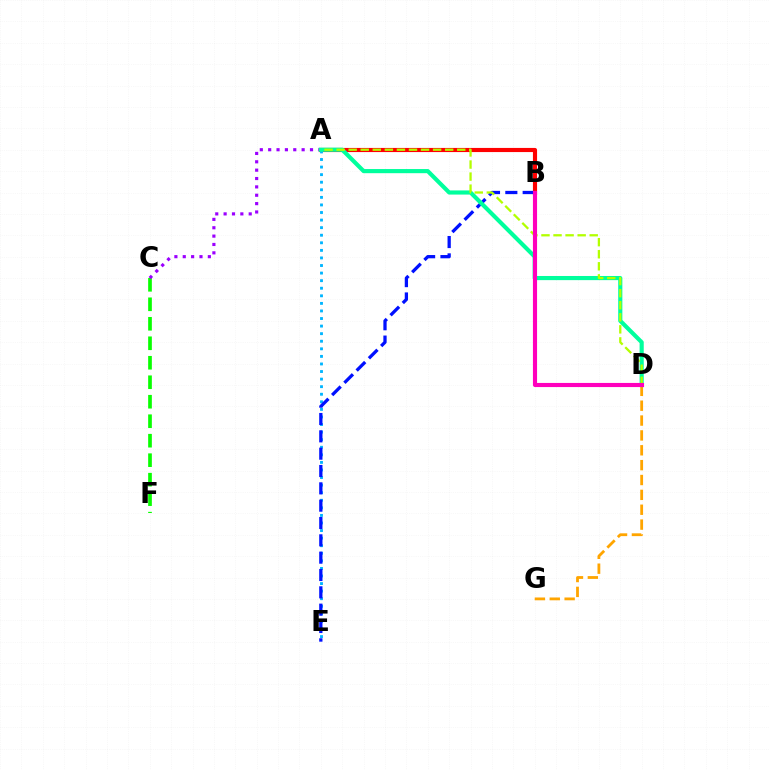{('C', 'F'): [{'color': '#08ff00', 'line_style': 'dashed', 'thickness': 2.65}], ('A', 'B'): [{'color': '#ff0000', 'line_style': 'solid', 'thickness': 2.98}], ('D', 'G'): [{'color': '#ffa500', 'line_style': 'dashed', 'thickness': 2.02}], ('A', 'C'): [{'color': '#9b00ff', 'line_style': 'dotted', 'thickness': 2.27}], ('A', 'E'): [{'color': '#00b5ff', 'line_style': 'dotted', 'thickness': 2.06}], ('B', 'E'): [{'color': '#0010ff', 'line_style': 'dashed', 'thickness': 2.35}], ('A', 'D'): [{'color': '#00ff9d', 'line_style': 'solid', 'thickness': 2.98}, {'color': '#b3ff00', 'line_style': 'dashed', 'thickness': 1.64}], ('B', 'D'): [{'color': '#ff00bd', 'line_style': 'solid', 'thickness': 2.97}]}